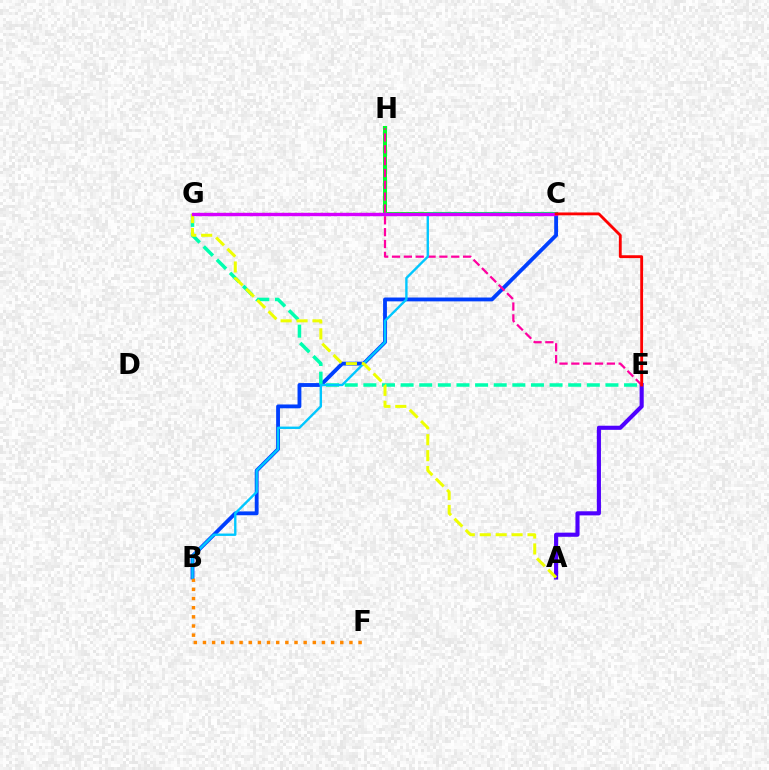{('B', 'C'): [{'color': '#003fff', 'line_style': 'solid', 'thickness': 2.76}, {'color': '#00c7ff', 'line_style': 'solid', 'thickness': 1.71}], ('C', 'H'): [{'color': '#00ff27', 'line_style': 'solid', 'thickness': 2.9}], ('B', 'F'): [{'color': '#ff8800', 'line_style': 'dotted', 'thickness': 2.49}], ('A', 'E'): [{'color': '#4f00ff', 'line_style': 'solid', 'thickness': 2.96}], ('E', 'G'): [{'color': '#00ffaf', 'line_style': 'dashed', 'thickness': 2.53}], ('E', 'H'): [{'color': '#ff00a0', 'line_style': 'dashed', 'thickness': 1.61}], ('C', 'G'): [{'color': '#66ff00', 'line_style': 'dotted', 'thickness': 1.76}, {'color': '#d600ff', 'line_style': 'solid', 'thickness': 2.43}], ('A', 'G'): [{'color': '#eeff00', 'line_style': 'dashed', 'thickness': 2.16}], ('C', 'E'): [{'color': '#ff0000', 'line_style': 'solid', 'thickness': 2.05}]}